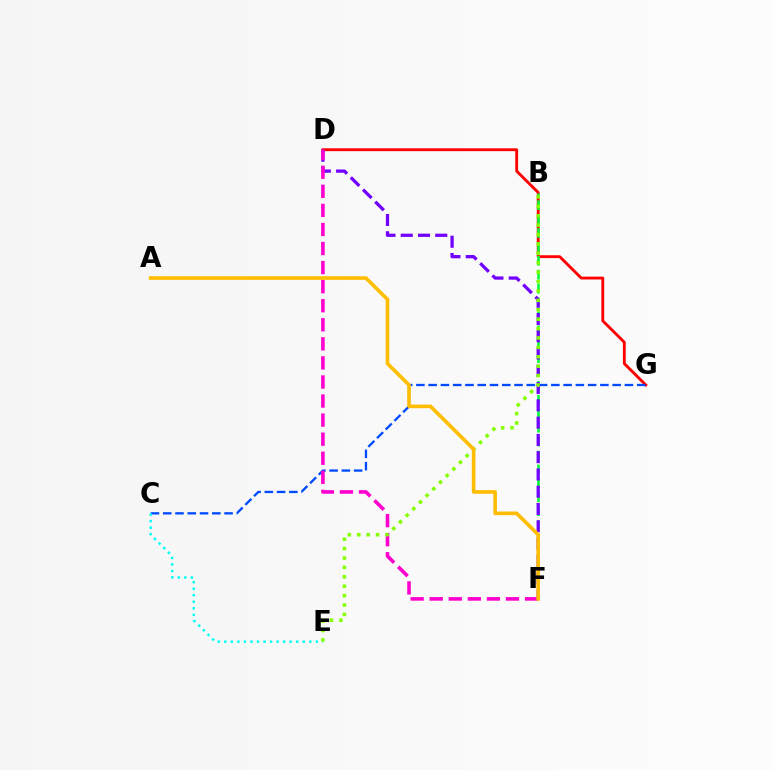{('D', 'G'): [{'color': '#ff0000', 'line_style': 'solid', 'thickness': 2.05}], ('B', 'F'): [{'color': '#00ff39', 'line_style': 'dashed', 'thickness': 1.89}], ('C', 'G'): [{'color': '#004bff', 'line_style': 'dashed', 'thickness': 1.67}], ('D', 'F'): [{'color': '#7200ff', 'line_style': 'dashed', 'thickness': 2.35}, {'color': '#ff00cf', 'line_style': 'dashed', 'thickness': 2.59}], ('C', 'E'): [{'color': '#00fff6', 'line_style': 'dotted', 'thickness': 1.78}], ('B', 'E'): [{'color': '#84ff00', 'line_style': 'dotted', 'thickness': 2.55}], ('A', 'F'): [{'color': '#ffbd00', 'line_style': 'solid', 'thickness': 2.61}]}